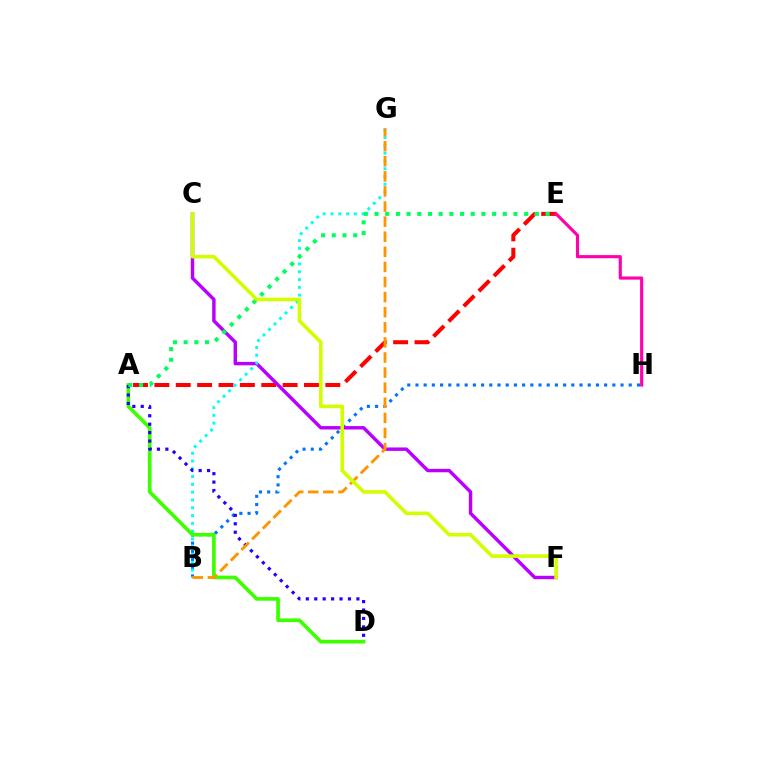{('B', 'H'): [{'color': '#0074ff', 'line_style': 'dotted', 'thickness': 2.23}], ('A', 'E'): [{'color': '#ff0000', 'line_style': 'dashed', 'thickness': 2.9}, {'color': '#00ff5c', 'line_style': 'dotted', 'thickness': 2.9}], ('E', 'H'): [{'color': '#ff00ac', 'line_style': 'solid', 'thickness': 2.26}], ('C', 'F'): [{'color': '#b900ff', 'line_style': 'solid', 'thickness': 2.47}, {'color': '#d1ff00', 'line_style': 'solid', 'thickness': 2.59}], ('B', 'G'): [{'color': '#00fff6', 'line_style': 'dotted', 'thickness': 2.12}, {'color': '#ff9400', 'line_style': 'dashed', 'thickness': 2.05}], ('A', 'D'): [{'color': '#3dff00', 'line_style': 'solid', 'thickness': 2.64}, {'color': '#2500ff', 'line_style': 'dotted', 'thickness': 2.29}]}